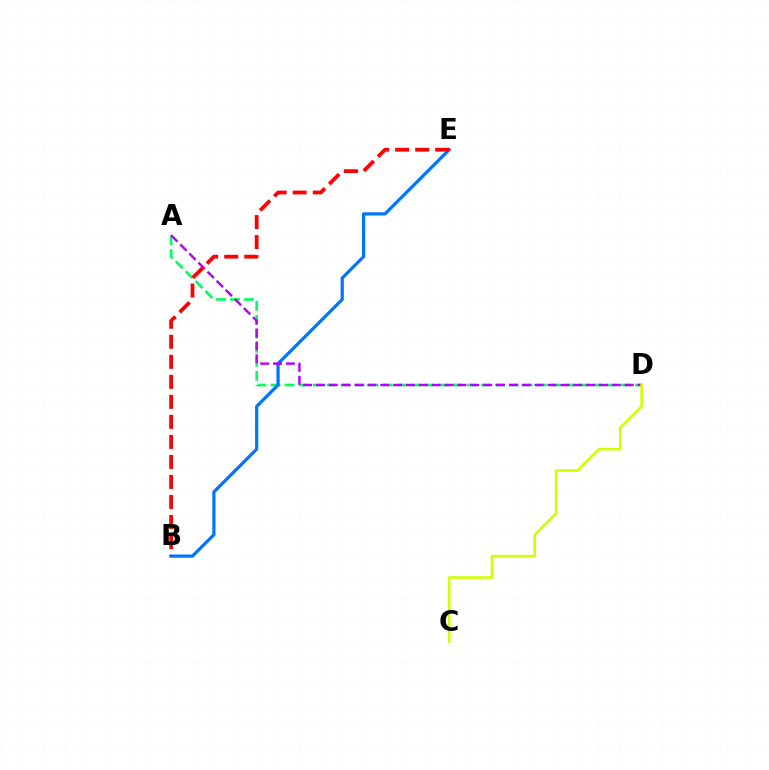{('A', 'D'): [{'color': '#00ff5c', 'line_style': 'dashed', 'thickness': 1.9}, {'color': '#b900ff', 'line_style': 'dashed', 'thickness': 1.75}], ('B', 'E'): [{'color': '#0074ff', 'line_style': 'solid', 'thickness': 2.32}, {'color': '#ff0000', 'line_style': 'dashed', 'thickness': 2.72}], ('C', 'D'): [{'color': '#d1ff00', 'line_style': 'solid', 'thickness': 1.86}]}